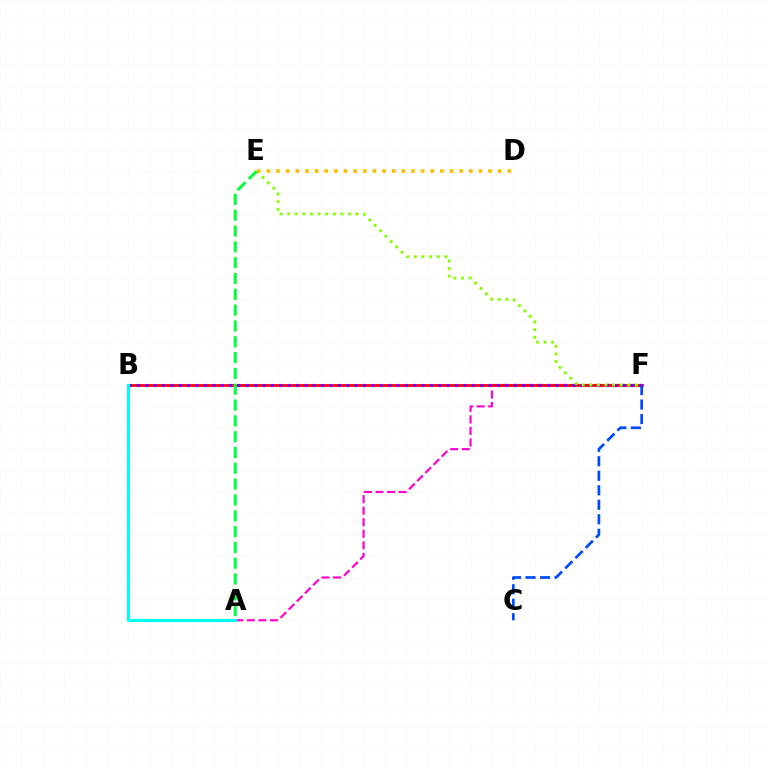{('A', 'F'): [{'color': '#ff00cf', 'line_style': 'dashed', 'thickness': 1.57}], ('B', 'F'): [{'color': '#ff0000', 'line_style': 'solid', 'thickness': 1.99}, {'color': '#7200ff', 'line_style': 'dotted', 'thickness': 2.27}], ('C', 'F'): [{'color': '#004bff', 'line_style': 'dashed', 'thickness': 1.97}], ('E', 'F'): [{'color': '#84ff00', 'line_style': 'dotted', 'thickness': 2.07}], ('D', 'E'): [{'color': '#ffbd00', 'line_style': 'dotted', 'thickness': 2.62}], ('A', 'B'): [{'color': '#00fff6', 'line_style': 'solid', 'thickness': 2.25}], ('A', 'E'): [{'color': '#00ff39', 'line_style': 'dashed', 'thickness': 2.15}]}